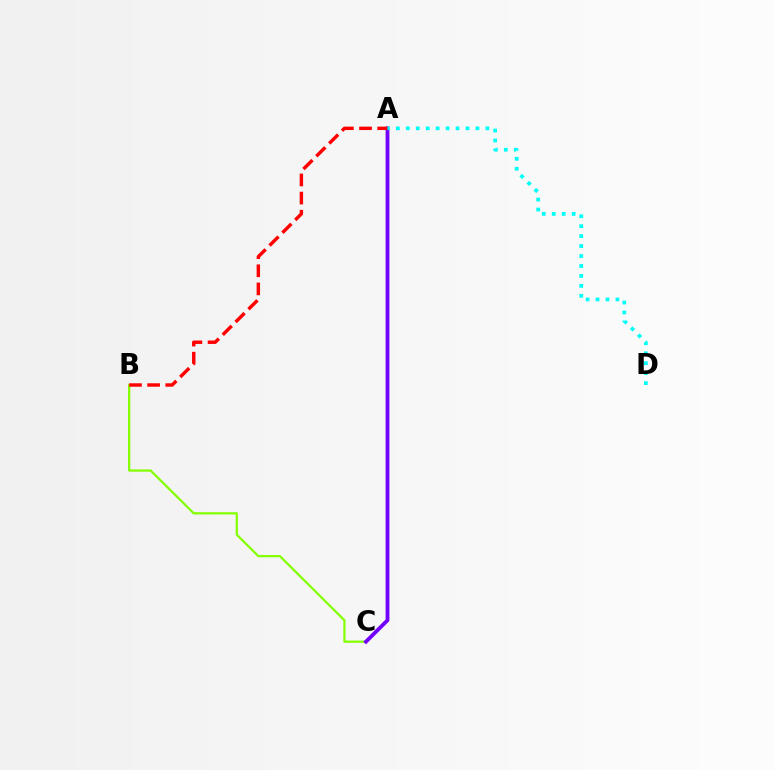{('B', 'C'): [{'color': '#84ff00', 'line_style': 'solid', 'thickness': 1.62}], ('A', 'C'): [{'color': '#7200ff', 'line_style': 'solid', 'thickness': 2.73}], ('A', 'B'): [{'color': '#ff0000', 'line_style': 'dashed', 'thickness': 2.46}], ('A', 'D'): [{'color': '#00fff6', 'line_style': 'dotted', 'thickness': 2.7}]}